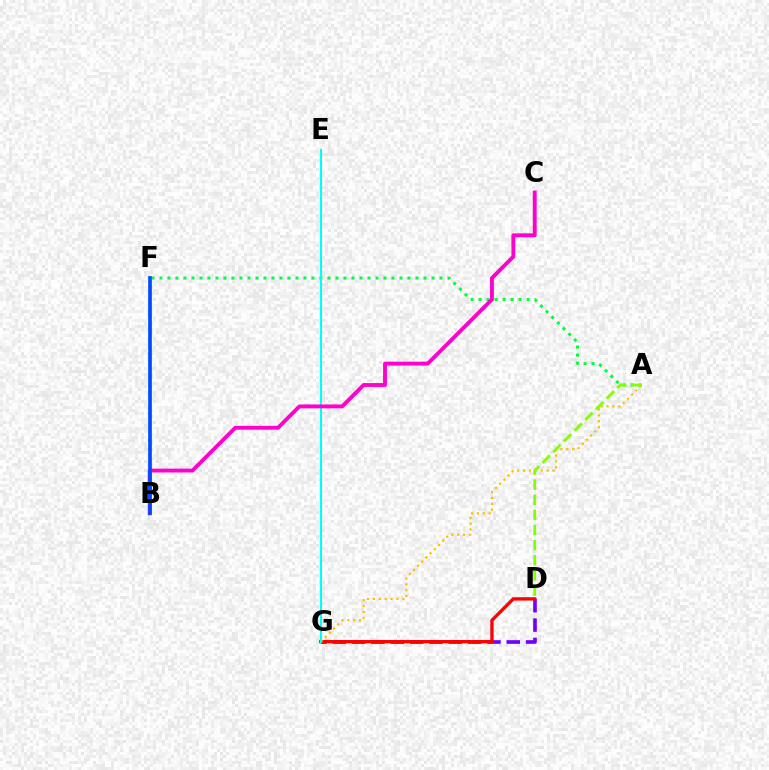{('A', 'F'): [{'color': '#00ff39', 'line_style': 'dotted', 'thickness': 2.17}], ('D', 'G'): [{'color': '#7200ff', 'line_style': 'dashed', 'thickness': 2.63}, {'color': '#ff0000', 'line_style': 'solid', 'thickness': 2.38}], ('A', 'G'): [{'color': '#ffbd00', 'line_style': 'dotted', 'thickness': 1.6}], ('A', 'D'): [{'color': '#84ff00', 'line_style': 'dashed', 'thickness': 2.05}], ('E', 'G'): [{'color': '#00fff6', 'line_style': 'solid', 'thickness': 1.52}], ('B', 'C'): [{'color': '#ff00cf', 'line_style': 'solid', 'thickness': 2.78}], ('B', 'F'): [{'color': '#004bff', 'line_style': 'solid', 'thickness': 2.65}]}